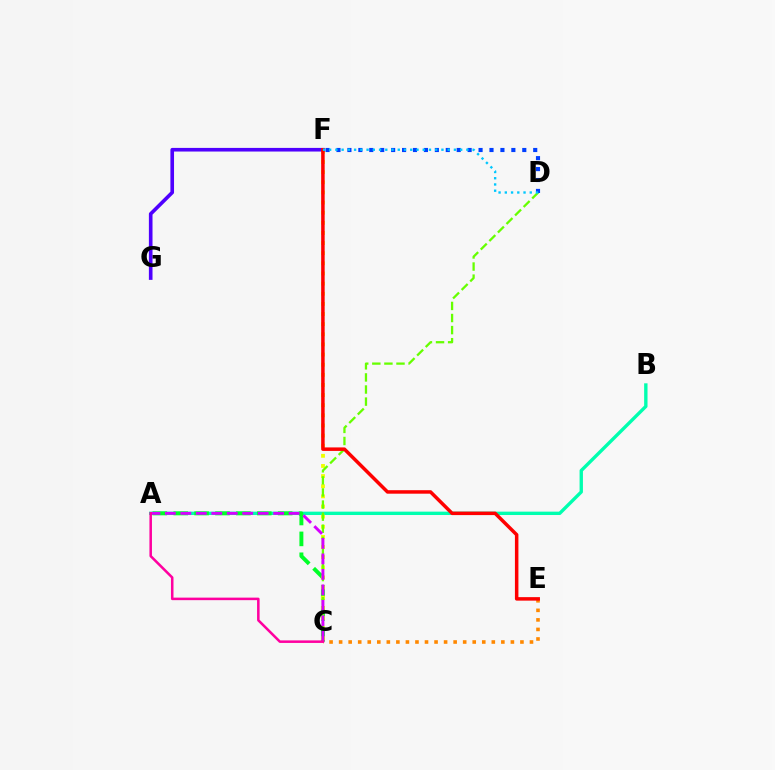{('A', 'B'): [{'color': '#00ffaf', 'line_style': 'solid', 'thickness': 2.42}], ('A', 'C'): [{'color': '#00ff27', 'line_style': 'dashed', 'thickness': 2.84}, {'color': '#d600ff', 'line_style': 'dashed', 'thickness': 2.1}, {'color': '#ff00a0', 'line_style': 'solid', 'thickness': 1.83}], ('C', 'F'): [{'color': '#eeff00', 'line_style': 'dotted', 'thickness': 2.75}], ('F', 'G'): [{'color': '#4f00ff', 'line_style': 'solid', 'thickness': 2.61}], ('C', 'D'): [{'color': '#66ff00', 'line_style': 'dashed', 'thickness': 1.64}], ('C', 'E'): [{'color': '#ff8800', 'line_style': 'dotted', 'thickness': 2.59}], ('E', 'F'): [{'color': '#ff0000', 'line_style': 'solid', 'thickness': 2.52}], ('D', 'F'): [{'color': '#003fff', 'line_style': 'dotted', 'thickness': 2.97}, {'color': '#00c7ff', 'line_style': 'dotted', 'thickness': 1.7}]}